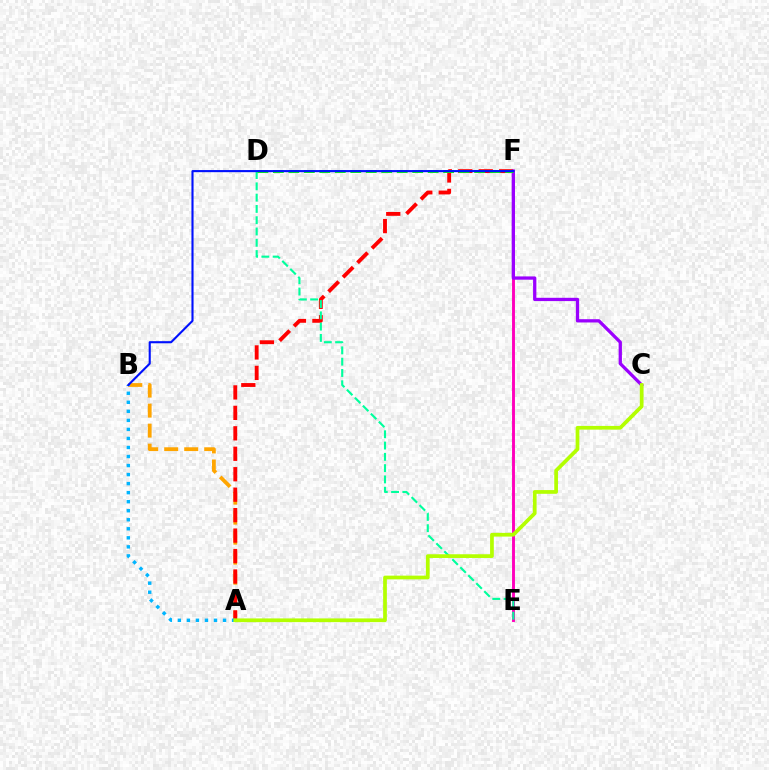{('A', 'B'): [{'color': '#ffa500', 'line_style': 'dashed', 'thickness': 2.72}, {'color': '#00b5ff', 'line_style': 'dotted', 'thickness': 2.45}], ('E', 'F'): [{'color': '#ff00bd', 'line_style': 'solid', 'thickness': 2.09}], ('A', 'F'): [{'color': '#ff0000', 'line_style': 'dashed', 'thickness': 2.78}], ('D', 'E'): [{'color': '#00ff9d', 'line_style': 'dashed', 'thickness': 1.53}], ('C', 'F'): [{'color': '#9b00ff', 'line_style': 'solid', 'thickness': 2.36}], ('D', 'F'): [{'color': '#08ff00', 'line_style': 'dashed', 'thickness': 2.1}], ('B', 'F'): [{'color': '#0010ff', 'line_style': 'solid', 'thickness': 1.52}], ('A', 'C'): [{'color': '#b3ff00', 'line_style': 'solid', 'thickness': 2.68}]}